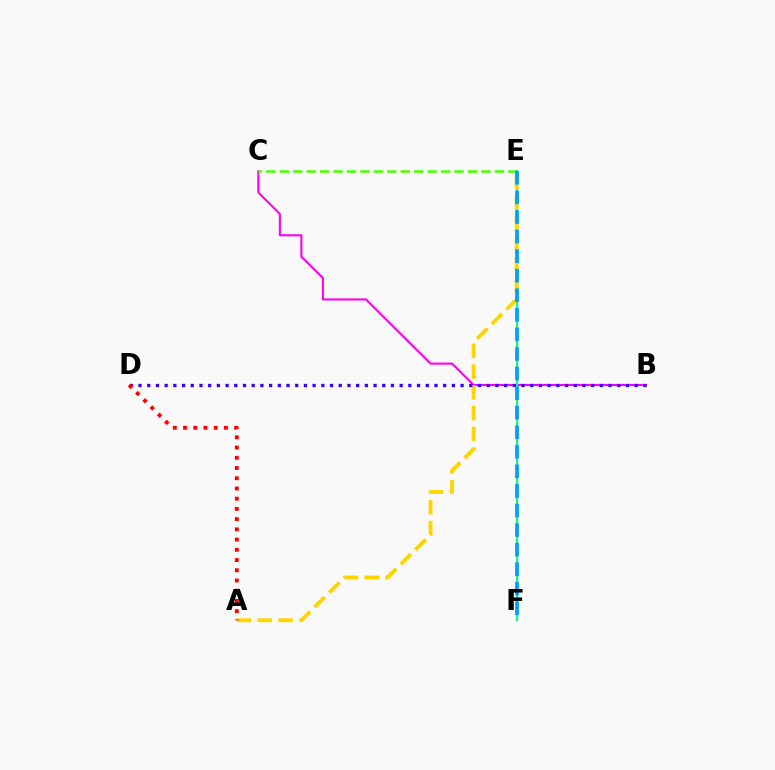{('B', 'C'): [{'color': '#ff00ed', 'line_style': 'solid', 'thickness': 1.51}], ('C', 'E'): [{'color': '#4fff00', 'line_style': 'dashed', 'thickness': 1.83}], ('E', 'F'): [{'color': '#00ff86', 'line_style': 'solid', 'thickness': 1.58}, {'color': '#009eff', 'line_style': 'dashed', 'thickness': 2.66}], ('A', 'E'): [{'color': '#ffd500', 'line_style': 'dashed', 'thickness': 2.82}], ('B', 'D'): [{'color': '#3700ff', 'line_style': 'dotted', 'thickness': 2.36}], ('A', 'D'): [{'color': '#ff0000', 'line_style': 'dotted', 'thickness': 2.78}]}